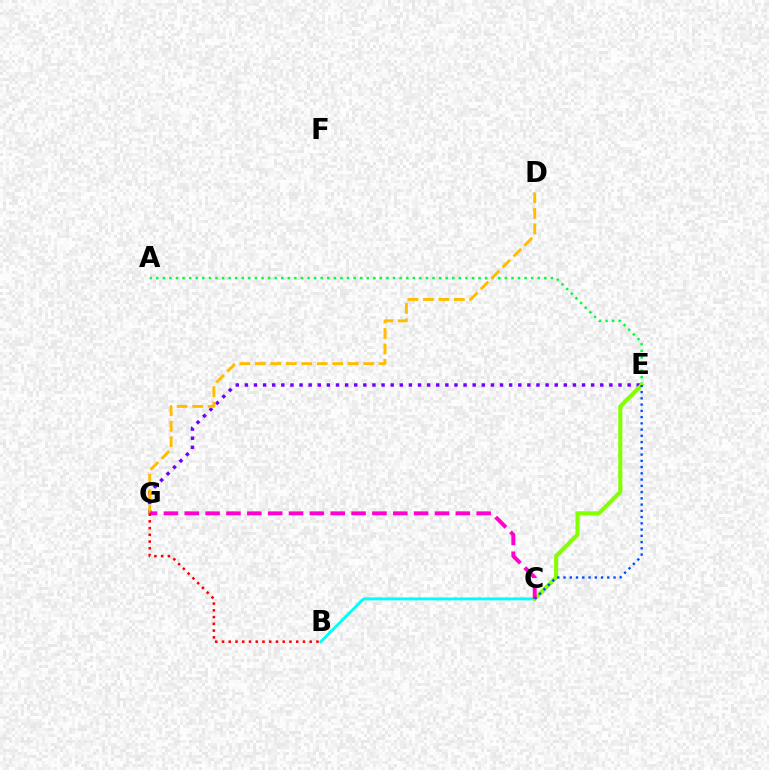{('E', 'G'): [{'color': '#7200ff', 'line_style': 'dotted', 'thickness': 2.48}], ('B', 'C'): [{'color': '#00fff6', 'line_style': 'solid', 'thickness': 2.1}], ('A', 'E'): [{'color': '#00ff39', 'line_style': 'dotted', 'thickness': 1.79}], ('C', 'E'): [{'color': '#84ff00', 'line_style': 'solid', 'thickness': 2.93}, {'color': '#004bff', 'line_style': 'dotted', 'thickness': 1.7}], ('D', 'G'): [{'color': '#ffbd00', 'line_style': 'dashed', 'thickness': 2.1}], ('C', 'G'): [{'color': '#ff00cf', 'line_style': 'dashed', 'thickness': 2.83}], ('B', 'G'): [{'color': '#ff0000', 'line_style': 'dotted', 'thickness': 1.83}]}